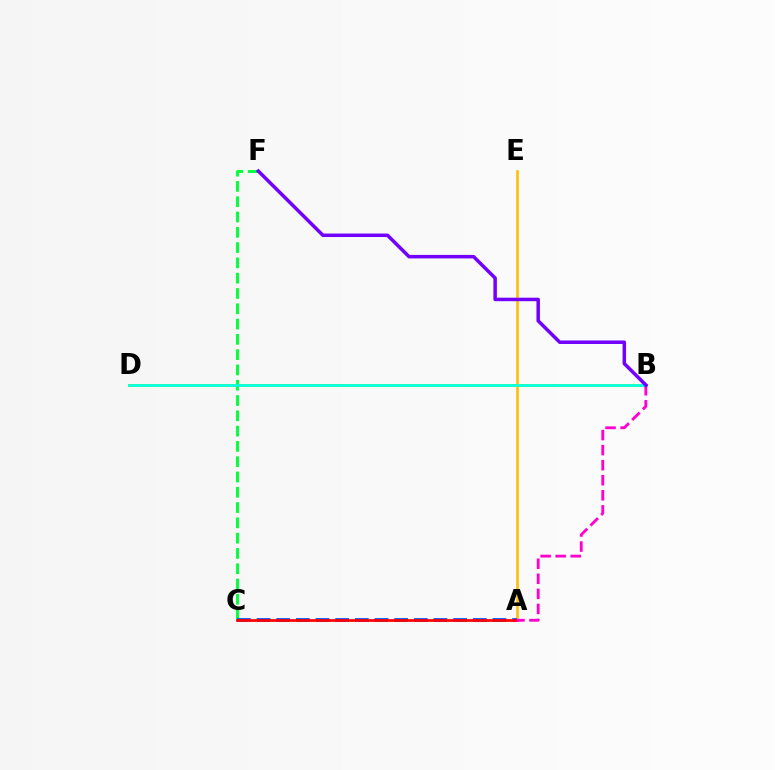{('B', 'D'): [{'color': '#84ff00', 'line_style': 'solid', 'thickness': 2.1}, {'color': '#00fff6', 'line_style': 'solid', 'thickness': 1.83}], ('C', 'F'): [{'color': '#00ff39', 'line_style': 'dashed', 'thickness': 2.08}], ('A', 'E'): [{'color': '#ffbd00', 'line_style': 'solid', 'thickness': 1.85}], ('A', 'C'): [{'color': '#004bff', 'line_style': 'dashed', 'thickness': 2.67}, {'color': '#ff0000', 'line_style': 'solid', 'thickness': 1.96}], ('A', 'B'): [{'color': '#ff00cf', 'line_style': 'dashed', 'thickness': 2.05}], ('B', 'F'): [{'color': '#7200ff', 'line_style': 'solid', 'thickness': 2.52}]}